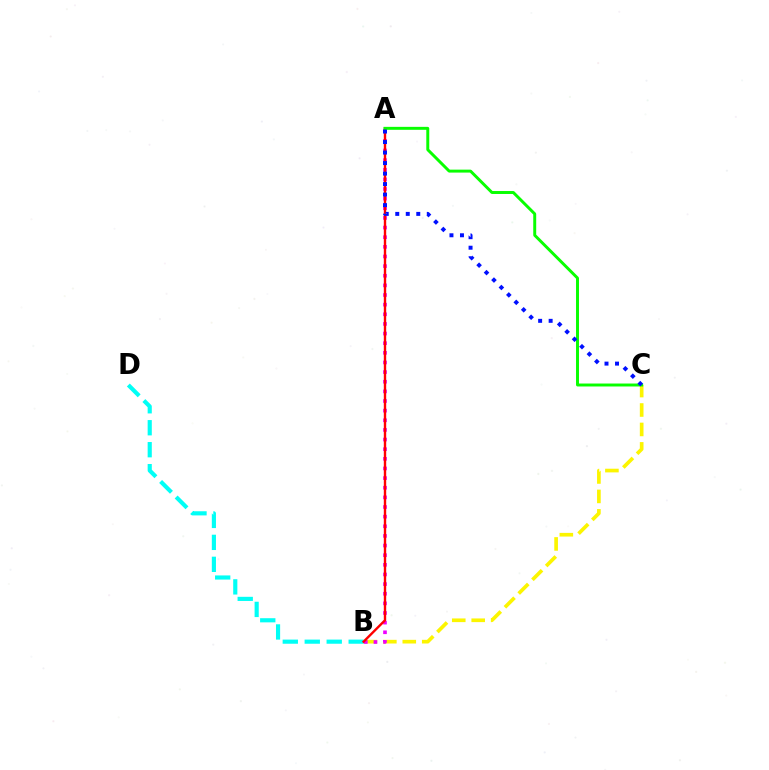{('B', 'C'): [{'color': '#fcf500', 'line_style': 'dashed', 'thickness': 2.64}], ('A', 'B'): [{'color': '#ee00ff', 'line_style': 'dotted', 'thickness': 2.62}, {'color': '#ff0000', 'line_style': 'solid', 'thickness': 1.71}], ('B', 'D'): [{'color': '#00fff6', 'line_style': 'dashed', 'thickness': 2.98}], ('A', 'C'): [{'color': '#08ff00', 'line_style': 'solid', 'thickness': 2.13}, {'color': '#0010ff', 'line_style': 'dotted', 'thickness': 2.86}]}